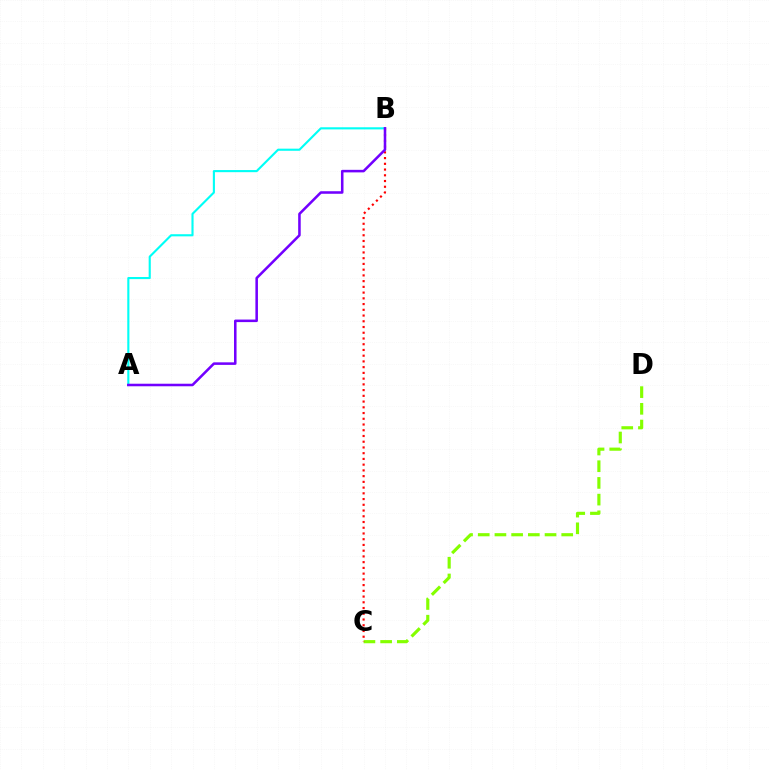{('C', 'D'): [{'color': '#84ff00', 'line_style': 'dashed', 'thickness': 2.27}], ('B', 'C'): [{'color': '#ff0000', 'line_style': 'dotted', 'thickness': 1.56}], ('A', 'B'): [{'color': '#00fff6', 'line_style': 'solid', 'thickness': 1.53}, {'color': '#7200ff', 'line_style': 'solid', 'thickness': 1.83}]}